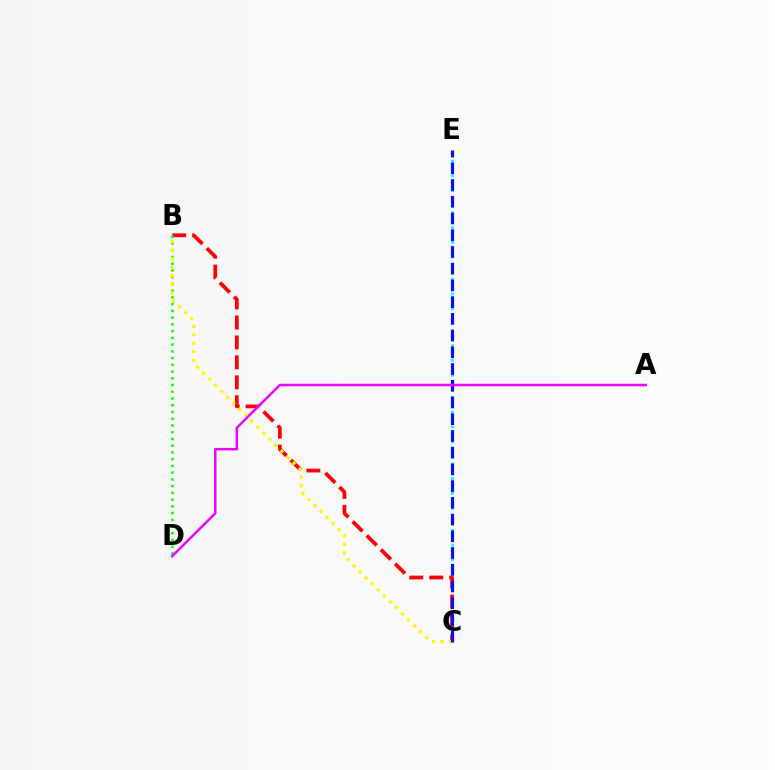{('C', 'E'): [{'color': '#00fff6', 'line_style': 'dotted', 'thickness': 2.01}, {'color': '#0010ff', 'line_style': 'dashed', 'thickness': 2.27}], ('B', 'C'): [{'color': '#ff0000', 'line_style': 'dashed', 'thickness': 2.71}, {'color': '#fcf500', 'line_style': 'dotted', 'thickness': 2.31}], ('B', 'D'): [{'color': '#08ff00', 'line_style': 'dotted', 'thickness': 1.83}], ('A', 'D'): [{'color': '#ee00ff', 'line_style': 'solid', 'thickness': 1.79}]}